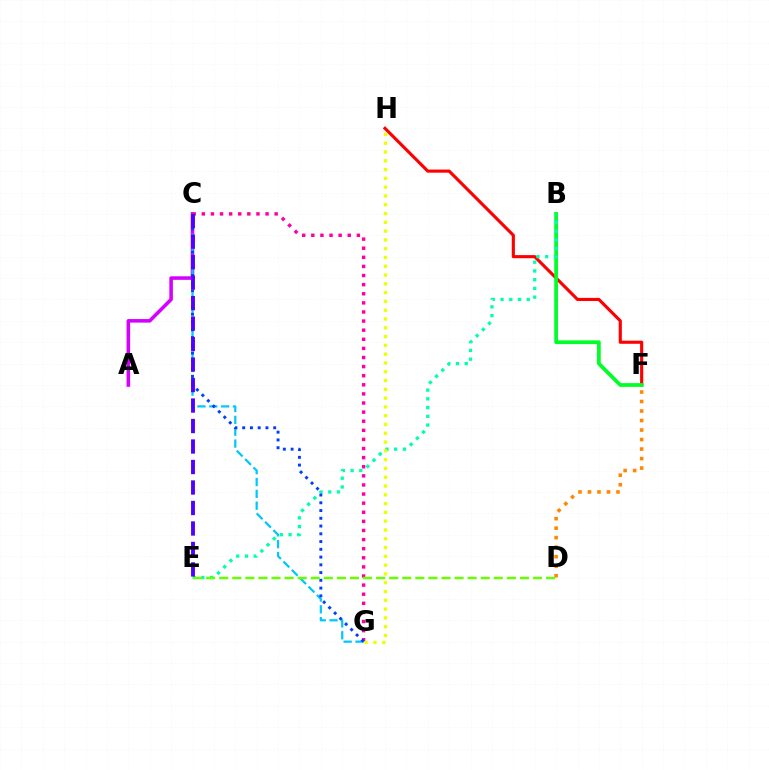{('A', 'C'): [{'color': '#d600ff', 'line_style': 'solid', 'thickness': 2.57}], ('F', 'H'): [{'color': '#ff0000', 'line_style': 'solid', 'thickness': 2.25}], ('B', 'F'): [{'color': '#00ff27', 'line_style': 'solid', 'thickness': 2.69}], ('C', 'G'): [{'color': '#00c7ff', 'line_style': 'dashed', 'thickness': 1.61}, {'color': '#ff00a0', 'line_style': 'dotted', 'thickness': 2.47}, {'color': '#003fff', 'line_style': 'dotted', 'thickness': 2.11}], ('B', 'E'): [{'color': '#00ffaf', 'line_style': 'dotted', 'thickness': 2.37}], ('D', 'F'): [{'color': '#ff8800', 'line_style': 'dotted', 'thickness': 2.58}], ('G', 'H'): [{'color': '#eeff00', 'line_style': 'dotted', 'thickness': 2.39}], ('D', 'E'): [{'color': '#66ff00', 'line_style': 'dashed', 'thickness': 1.78}], ('C', 'E'): [{'color': '#4f00ff', 'line_style': 'dashed', 'thickness': 2.78}]}